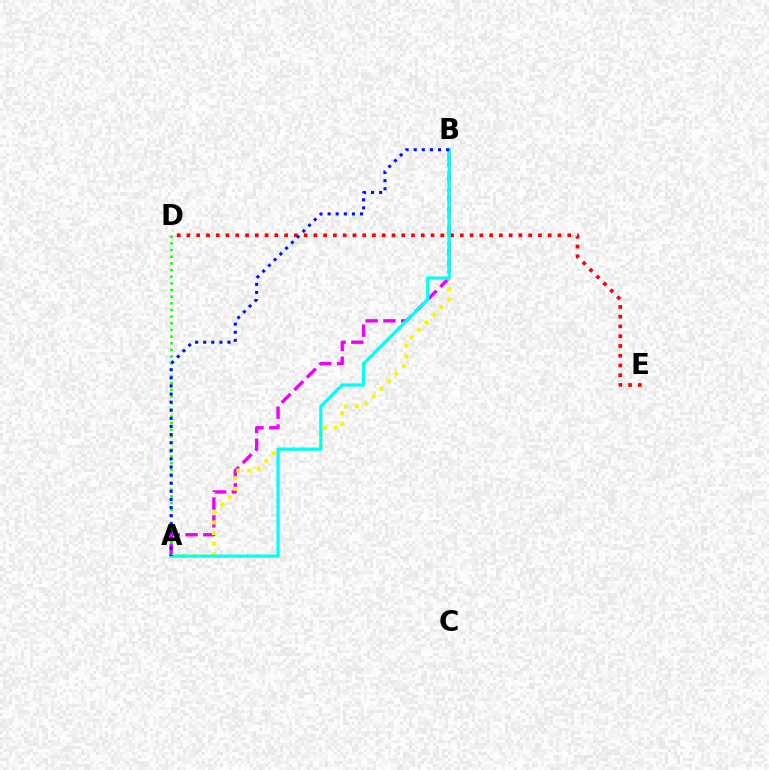{('A', 'D'): [{'color': '#08ff00', 'line_style': 'dotted', 'thickness': 1.81}], ('A', 'B'): [{'color': '#ee00ff', 'line_style': 'dashed', 'thickness': 2.42}, {'color': '#fcf500', 'line_style': 'dotted', 'thickness': 2.89}, {'color': '#00fff6', 'line_style': 'solid', 'thickness': 2.3}, {'color': '#0010ff', 'line_style': 'dotted', 'thickness': 2.2}], ('D', 'E'): [{'color': '#ff0000', 'line_style': 'dotted', 'thickness': 2.65}]}